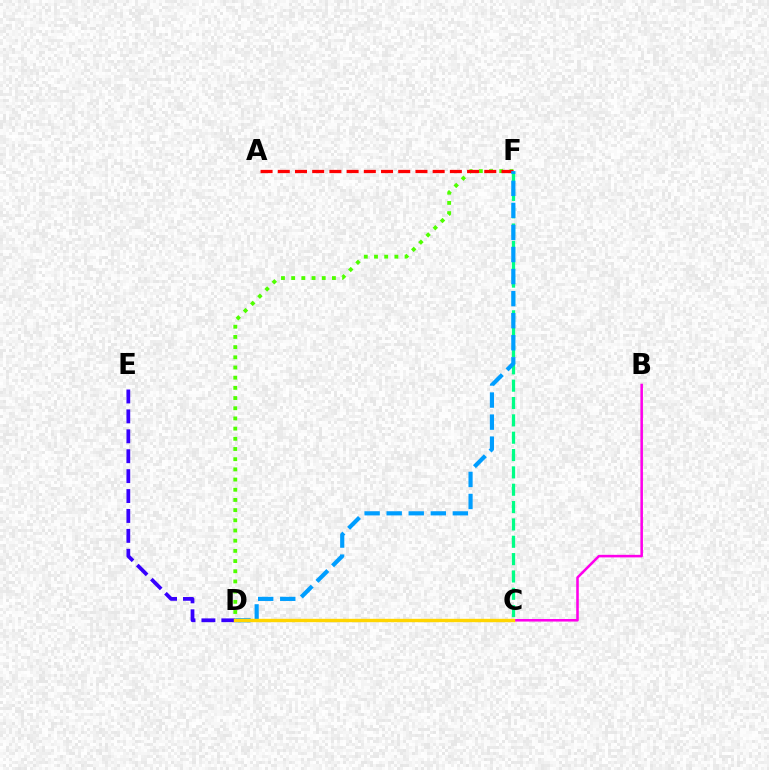{('C', 'F'): [{'color': '#00ff86', 'line_style': 'dashed', 'thickness': 2.36}], ('D', 'F'): [{'color': '#4fff00', 'line_style': 'dotted', 'thickness': 2.77}, {'color': '#009eff', 'line_style': 'dashed', 'thickness': 3.0}], ('A', 'F'): [{'color': '#ff0000', 'line_style': 'dashed', 'thickness': 2.34}], ('D', 'E'): [{'color': '#3700ff', 'line_style': 'dashed', 'thickness': 2.71}], ('B', 'C'): [{'color': '#ff00ed', 'line_style': 'solid', 'thickness': 1.84}], ('C', 'D'): [{'color': '#ffd500', 'line_style': 'solid', 'thickness': 2.44}]}